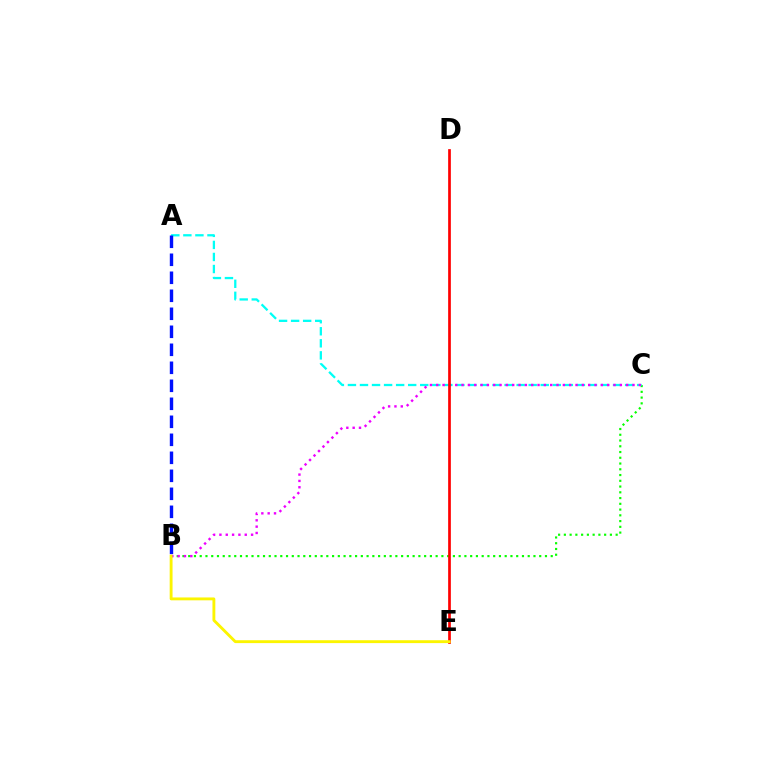{('B', 'C'): [{'color': '#08ff00', 'line_style': 'dotted', 'thickness': 1.56}, {'color': '#ee00ff', 'line_style': 'dotted', 'thickness': 1.72}], ('A', 'C'): [{'color': '#00fff6', 'line_style': 'dashed', 'thickness': 1.64}], ('D', 'E'): [{'color': '#ff0000', 'line_style': 'solid', 'thickness': 1.95}], ('B', 'E'): [{'color': '#fcf500', 'line_style': 'solid', 'thickness': 2.06}], ('A', 'B'): [{'color': '#0010ff', 'line_style': 'dashed', 'thickness': 2.45}]}